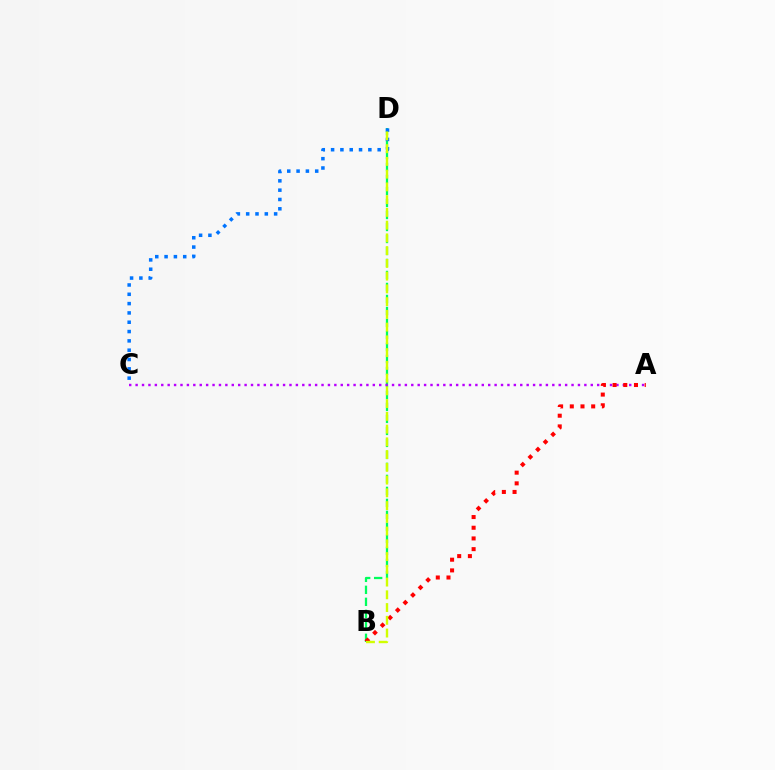{('B', 'D'): [{'color': '#00ff5c', 'line_style': 'dashed', 'thickness': 1.63}, {'color': '#d1ff00', 'line_style': 'dashed', 'thickness': 1.73}], ('A', 'C'): [{'color': '#b900ff', 'line_style': 'dotted', 'thickness': 1.74}], ('C', 'D'): [{'color': '#0074ff', 'line_style': 'dotted', 'thickness': 2.53}], ('A', 'B'): [{'color': '#ff0000', 'line_style': 'dotted', 'thickness': 2.91}]}